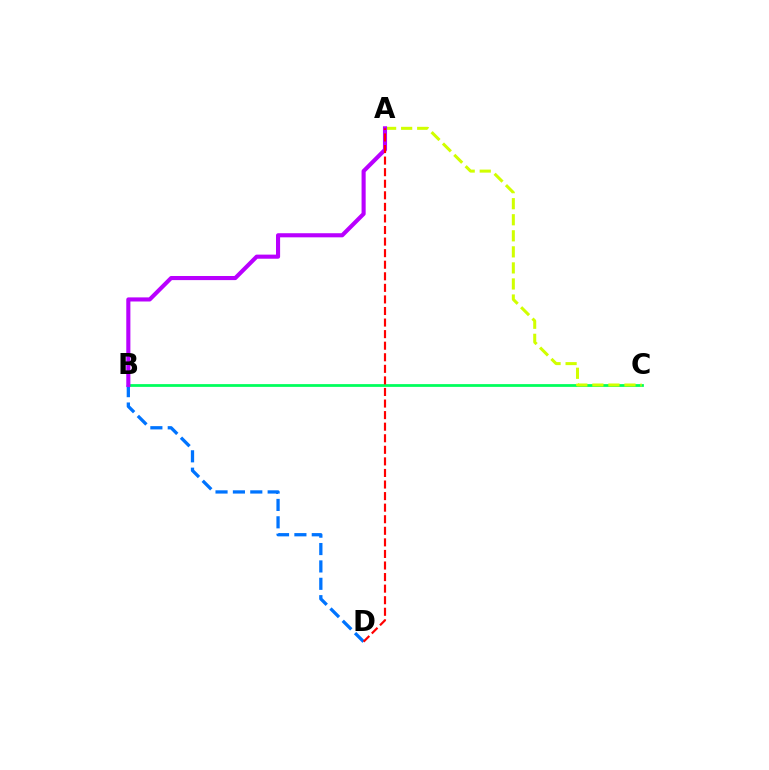{('B', 'C'): [{'color': '#00ff5c', 'line_style': 'solid', 'thickness': 1.99}], ('A', 'C'): [{'color': '#d1ff00', 'line_style': 'dashed', 'thickness': 2.18}], ('B', 'D'): [{'color': '#0074ff', 'line_style': 'dashed', 'thickness': 2.36}], ('A', 'B'): [{'color': '#b900ff', 'line_style': 'solid', 'thickness': 2.95}], ('A', 'D'): [{'color': '#ff0000', 'line_style': 'dashed', 'thickness': 1.57}]}